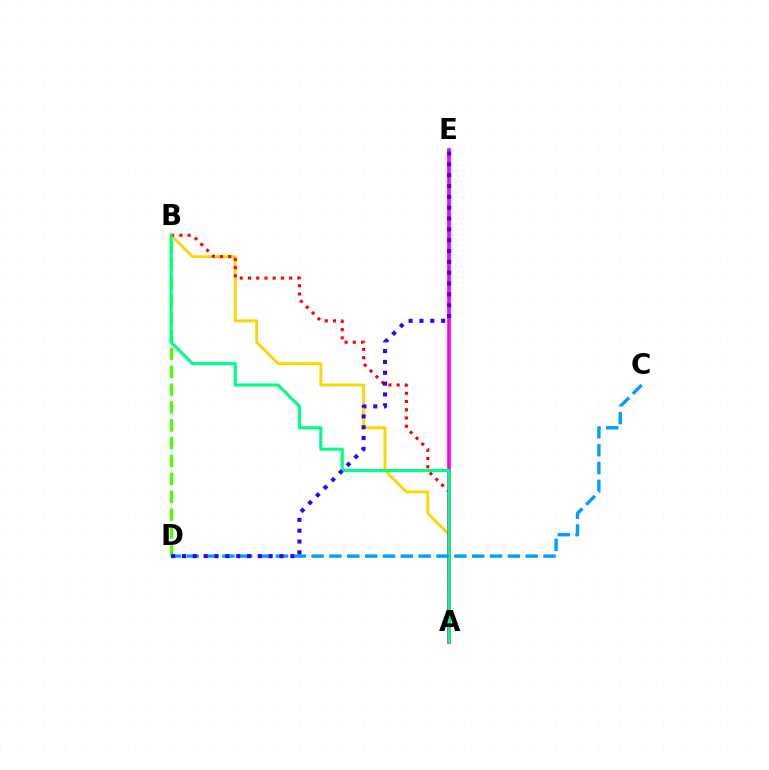{('A', 'B'): [{'color': '#ffd500', 'line_style': 'solid', 'thickness': 2.08}, {'color': '#ff0000', 'line_style': 'dotted', 'thickness': 2.24}, {'color': '#00ff86', 'line_style': 'solid', 'thickness': 2.25}], ('A', 'E'): [{'color': '#ff00ed', 'line_style': 'solid', 'thickness': 2.64}], ('B', 'D'): [{'color': '#4fff00', 'line_style': 'dashed', 'thickness': 2.42}], ('C', 'D'): [{'color': '#009eff', 'line_style': 'dashed', 'thickness': 2.42}], ('D', 'E'): [{'color': '#3700ff', 'line_style': 'dotted', 'thickness': 2.94}]}